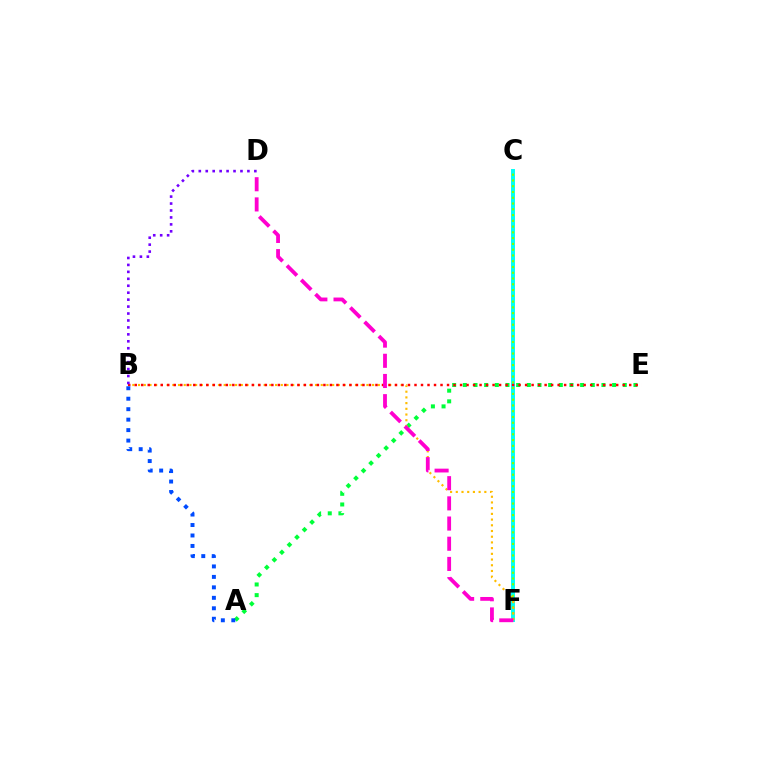{('C', 'F'): [{'color': '#00fff6', 'line_style': 'solid', 'thickness': 2.83}, {'color': '#84ff00', 'line_style': 'dotted', 'thickness': 1.57}], ('A', 'E'): [{'color': '#00ff39', 'line_style': 'dotted', 'thickness': 2.9}], ('B', 'F'): [{'color': '#ffbd00', 'line_style': 'dotted', 'thickness': 1.55}], ('B', 'E'): [{'color': '#ff0000', 'line_style': 'dotted', 'thickness': 1.77}], ('B', 'D'): [{'color': '#7200ff', 'line_style': 'dotted', 'thickness': 1.89}], ('D', 'F'): [{'color': '#ff00cf', 'line_style': 'dashed', 'thickness': 2.74}], ('A', 'B'): [{'color': '#004bff', 'line_style': 'dotted', 'thickness': 2.84}]}